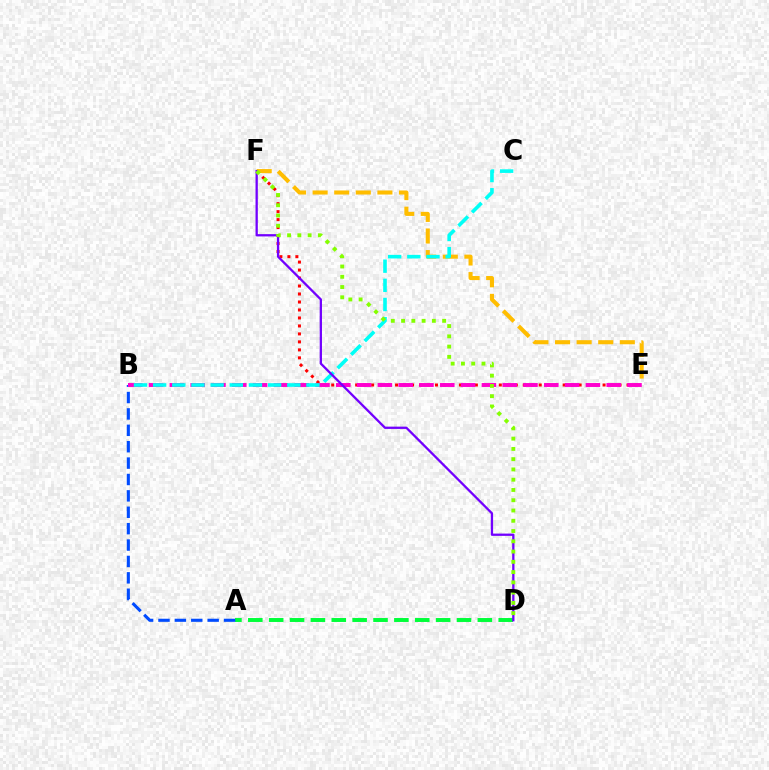{('E', 'F'): [{'color': '#ff0000', 'line_style': 'dotted', 'thickness': 2.17}, {'color': '#ffbd00', 'line_style': 'dashed', 'thickness': 2.93}], ('A', 'D'): [{'color': '#00ff39', 'line_style': 'dashed', 'thickness': 2.83}], ('A', 'B'): [{'color': '#004bff', 'line_style': 'dashed', 'thickness': 2.23}], ('B', 'E'): [{'color': '#ff00cf', 'line_style': 'dashed', 'thickness': 2.83}], ('B', 'C'): [{'color': '#00fff6', 'line_style': 'dashed', 'thickness': 2.6}], ('D', 'F'): [{'color': '#7200ff', 'line_style': 'solid', 'thickness': 1.65}, {'color': '#84ff00', 'line_style': 'dotted', 'thickness': 2.79}]}